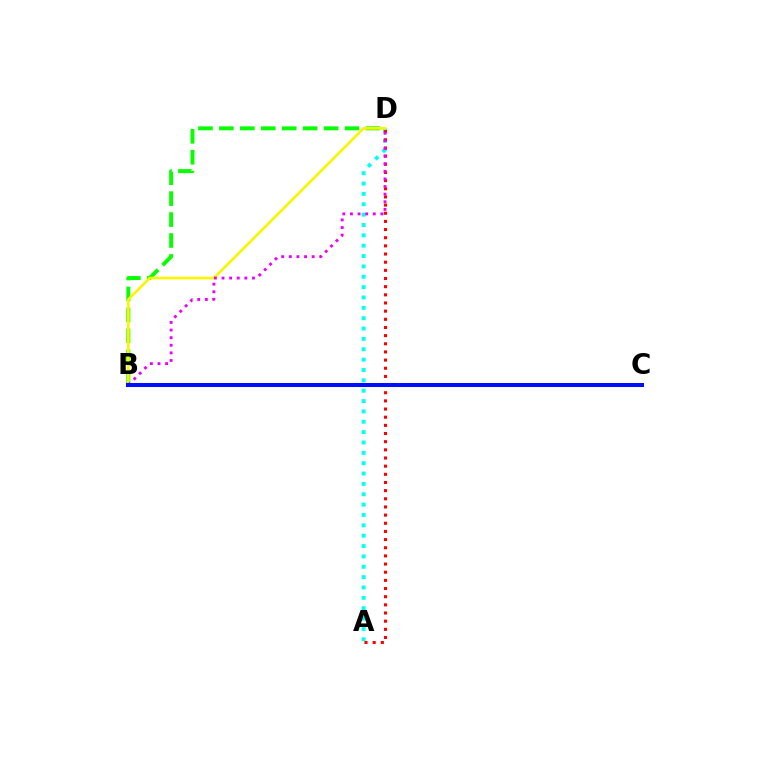{('A', 'D'): [{'color': '#00fff6', 'line_style': 'dotted', 'thickness': 2.81}, {'color': '#ff0000', 'line_style': 'dotted', 'thickness': 2.22}], ('B', 'D'): [{'color': '#08ff00', 'line_style': 'dashed', 'thickness': 2.84}, {'color': '#fcf500', 'line_style': 'solid', 'thickness': 1.91}, {'color': '#ee00ff', 'line_style': 'dotted', 'thickness': 2.07}], ('B', 'C'): [{'color': '#0010ff', 'line_style': 'solid', 'thickness': 2.9}]}